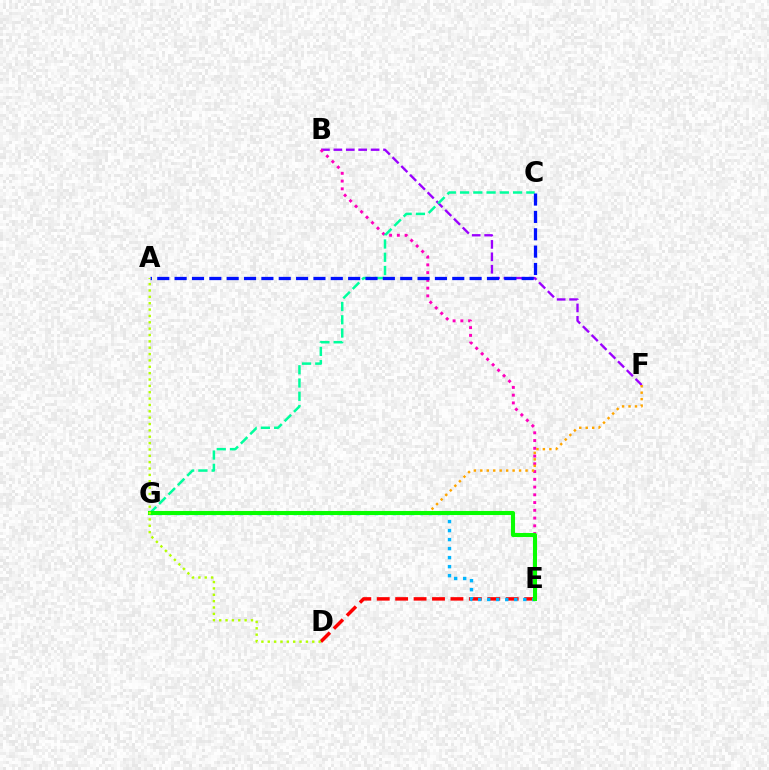{('B', 'F'): [{'color': '#9b00ff', 'line_style': 'dashed', 'thickness': 1.69}], ('B', 'E'): [{'color': '#ff00bd', 'line_style': 'dotted', 'thickness': 2.11}], ('D', 'E'): [{'color': '#ff0000', 'line_style': 'dashed', 'thickness': 2.5}], ('F', 'G'): [{'color': '#ffa500', 'line_style': 'dotted', 'thickness': 1.76}], ('E', 'G'): [{'color': '#00b5ff', 'line_style': 'dotted', 'thickness': 2.45}, {'color': '#08ff00', 'line_style': 'solid', 'thickness': 2.94}], ('C', 'G'): [{'color': '#00ff9d', 'line_style': 'dashed', 'thickness': 1.8}], ('A', 'C'): [{'color': '#0010ff', 'line_style': 'dashed', 'thickness': 2.36}], ('A', 'D'): [{'color': '#b3ff00', 'line_style': 'dotted', 'thickness': 1.73}]}